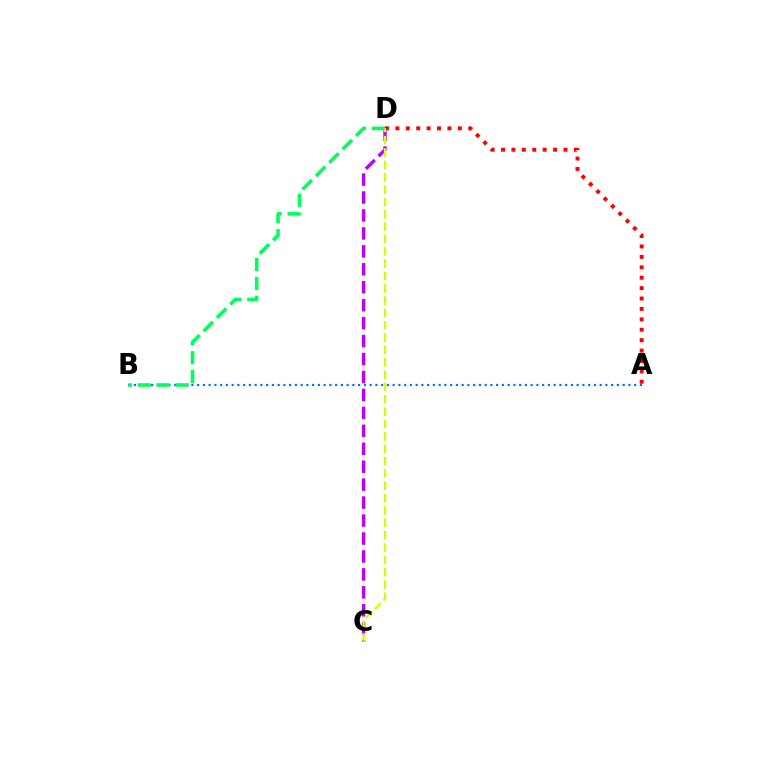{('A', 'D'): [{'color': '#ff0000', 'line_style': 'dotted', 'thickness': 2.83}], ('C', 'D'): [{'color': '#b900ff', 'line_style': 'dashed', 'thickness': 2.44}, {'color': '#d1ff00', 'line_style': 'dashed', 'thickness': 1.68}], ('A', 'B'): [{'color': '#0074ff', 'line_style': 'dotted', 'thickness': 1.56}], ('B', 'D'): [{'color': '#00ff5c', 'line_style': 'dashed', 'thickness': 2.57}]}